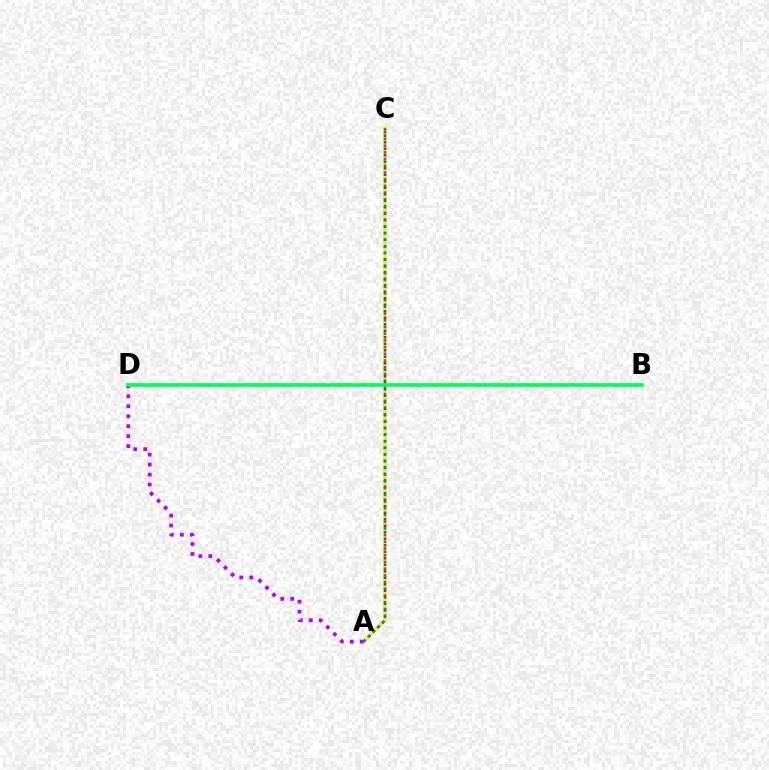{('A', 'C'): [{'color': '#d1ff00', 'line_style': 'solid', 'thickness': 2.48}, {'color': '#ff0000', 'line_style': 'dotted', 'thickness': 1.77}, {'color': '#0074ff', 'line_style': 'dotted', 'thickness': 1.82}], ('A', 'D'): [{'color': '#b900ff', 'line_style': 'dotted', 'thickness': 2.71}], ('B', 'D'): [{'color': '#00ff5c', 'line_style': 'solid', 'thickness': 2.68}]}